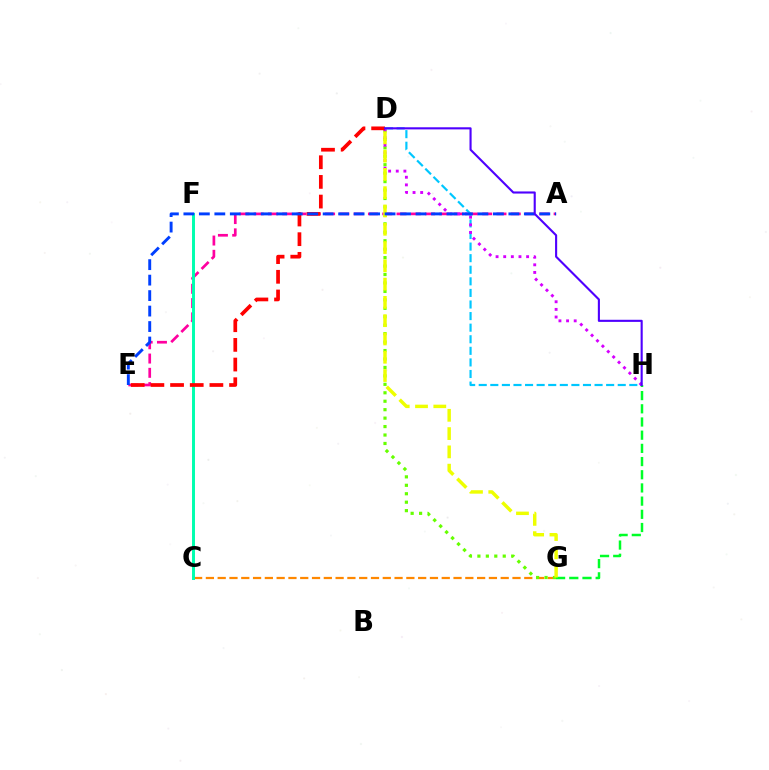{('C', 'G'): [{'color': '#ff8800', 'line_style': 'dashed', 'thickness': 1.6}], ('A', 'E'): [{'color': '#ff00a0', 'line_style': 'dashed', 'thickness': 1.94}, {'color': '#003fff', 'line_style': 'dashed', 'thickness': 2.1}], ('D', 'G'): [{'color': '#66ff00', 'line_style': 'dotted', 'thickness': 2.3}, {'color': '#eeff00', 'line_style': 'dashed', 'thickness': 2.48}], ('D', 'H'): [{'color': '#00c7ff', 'line_style': 'dashed', 'thickness': 1.57}, {'color': '#d600ff', 'line_style': 'dotted', 'thickness': 2.07}, {'color': '#4f00ff', 'line_style': 'solid', 'thickness': 1.52}], ('C', 'F'): [{'color': '#00ffaf', 'line_style': 'solid', 'thickness': 2.13}], ('G', 'H'): [{'color': '#00ff27', 'line_style': 'dashed', 'thickness': 1.79}], ('D', 'E'): [{'color': '#ff0000', 'line_style': 'dashed', 'thickness': 2.67}]}